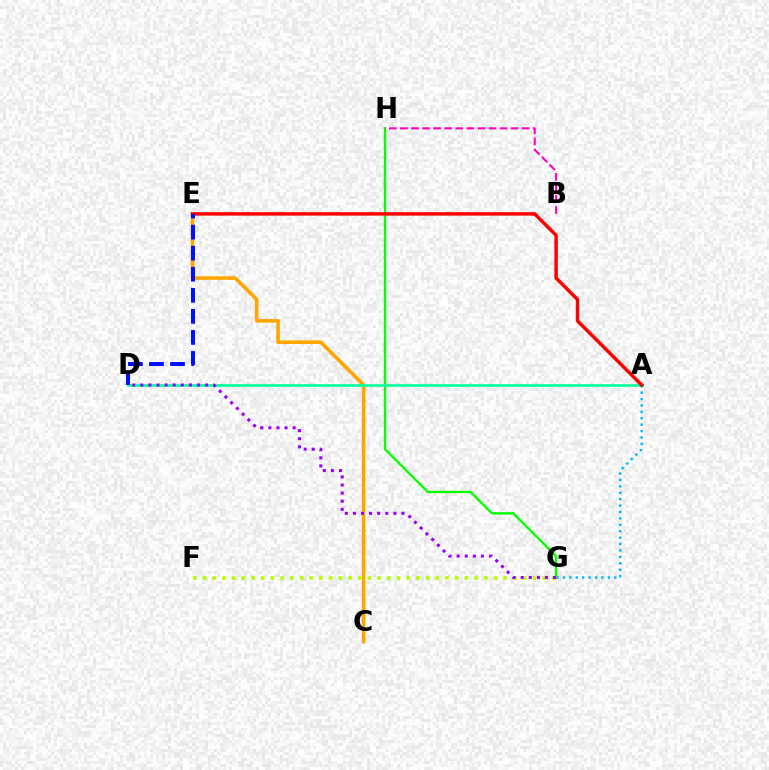{('C', 'E'): [{'color': '#ffa500', 'line_style': 'solid', 'thickness': 2.58}], ('A', 'G'): [{'color': '#00b5ff', 'line_style': 'dotted', 'thickness': 1.74}], ('G', 'H'): [{'color': '#08ff00', 'line_style': 'solid', 'thickness': 1.69}], ('F', 'G'): [{'color': '#b3ff00', 'line_style': 'dotted', 'thickness': 2.64}], ('A', 'D'): [{'color': '#00ff9d', 'line_style': 'solid', 'thickness': 1.91}], ('A', 'E'): [{'color': '#ff0000', 'line_style': 'solid', 'thickness': 2.49}], ('D', 'E'): [{'color': '#0010ff', 'line_style': 'dashed', 'thickness': 2.86}], ('D', 'G'): [{'color': '#9b00ff', 'line_style': 'dotted', 'thickness': 2.2}], ('B', 'H'): [{'color': '#ff00bd', 'line_style': 'dashed', 'thickness': 1.5}]}